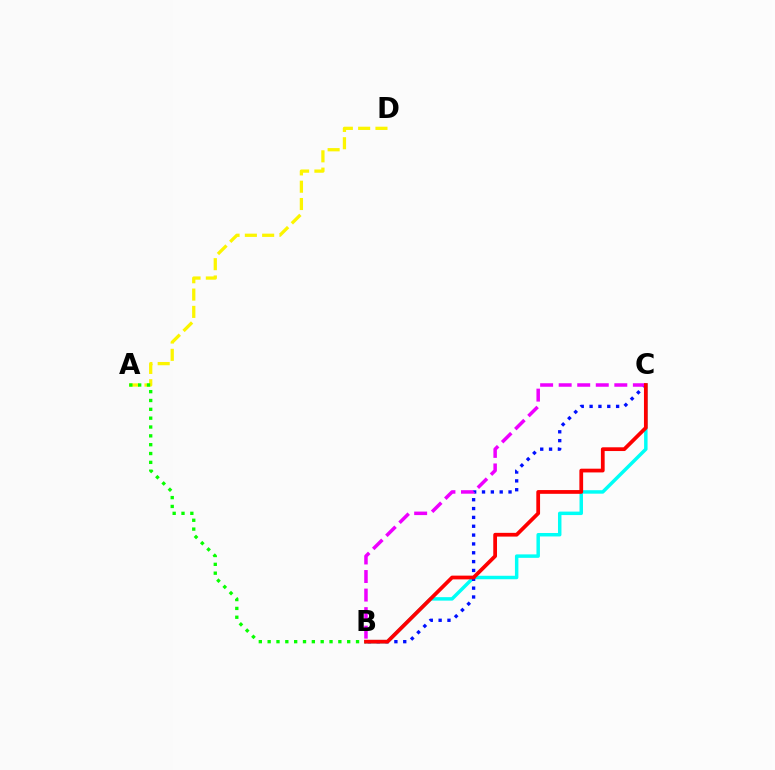{('A', 'D'): [{'color': '#fcf500', 'line_style': 'dashed', 'thickness': 2.35}], ('B', 'C'): [{'color': '#00fff6', 'line_style': 'solid', 'thickness': 2.49}, {'color': '#0010ff', 'line_style': 'dotted', 'thickness': 2.4}, {'color': '#ee00ff', 'line_style': 'dashed', 'thickness': 2.52}, {'color': '#ff0000', 'line_style': 'solid', 'thickness': 2.7}], ('A', 'B'): [{'color': '#08ff00', 'line_style': 'dotted', 'thickness': 2.4}]}